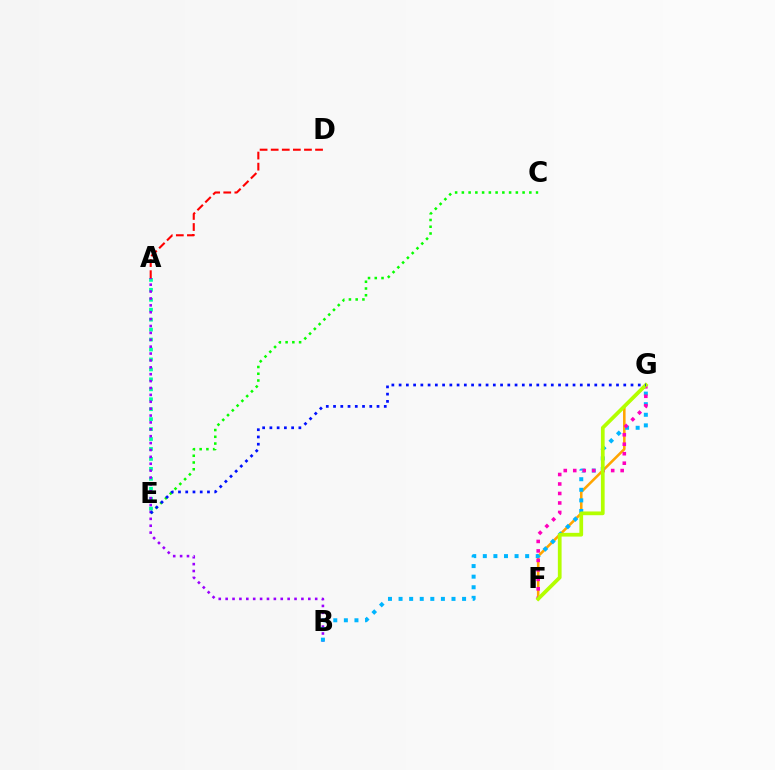{('F', 'G'): [{'color': '#ffa500', 'line_style': 'solid', 'thickness': 1.85}, {'color': '#ff00bd', 'line_style': 'dotted', 'thickness': 2.58}, {'color': '#b3ff00', 'line_style': 'solid', 'thickness': 2.69}], ('C', 'E'): [{'color': '#08ff00', 'line_style': 'dotted', 'thickness': 1.83}], ('A', 'E'): [{'color': '#00ff9d', 'line_style': 'dotted', 'thickness': 2.7}], ('A', 'B'): [{'color': '#9b00ff', 'line_style': 'dotted', 'thickness': 1.87}], ('B', 'G'): [{'color': '#00b5ff', 'line_style': 'dotted', 'thickness': 2.88}], ('A', 'D'): [{'color': '#ff0000', 'line_style': 'dashed', 'thickness': 1.51}], ('E', 'G'): [{'color': '#0010ff', 'line_style': 'dotted', 'thickness': 1.97}]}